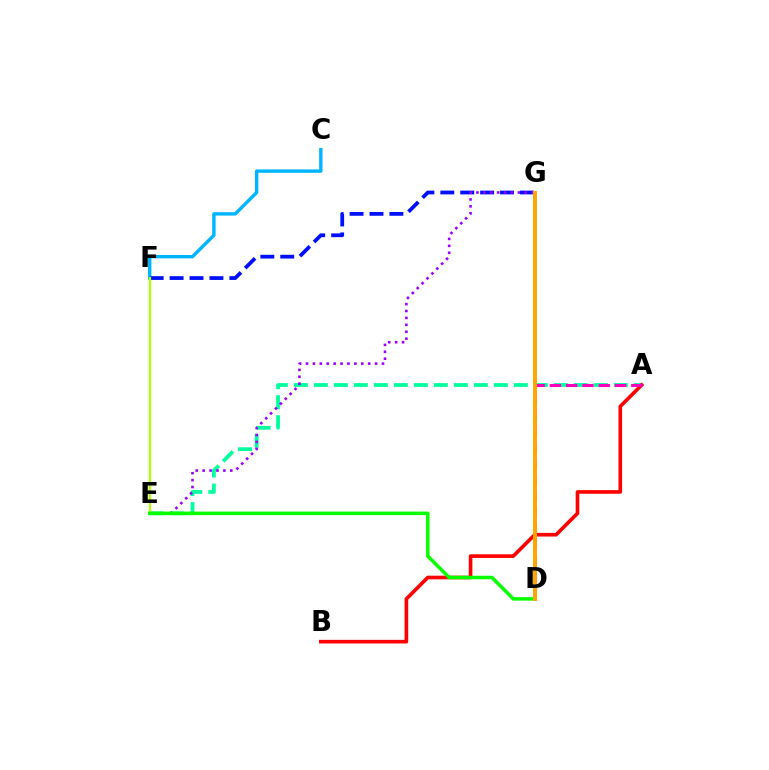{('C', 'F'): [{'color': '#00b5ff', 'line_style': 'solid', 'thickness': 2.44}], ('A', 'E'): [{'color': '#00ff9d', 'line_style': 'dashed', 'thickness': 2.72}], ('F', 'G'): [{'color': '#0010ff', 'line_style': 'dashed', 'thickness': 2.71}], ('A', 'B'): [{'color': '#ff0000', 'line_style': 'solid', 'thickness': 2.62}], ('E', 'F'): [{'color': '#b3ff00', 'line_style': 'solid', 'thickness': 1.63}], ('E', 'G'): [{'color': '#9b00ff', 'line_style': 'dotted', 'thickness': 1.88}], ('A', 'D'): [{'color': '#ff00bd', 'line_style': 'dashed', 'thickness': 2.21}], ('D', 'E'): [{'color': '#08ff00', 'line_style': 'solid', 'thickness': 2.52}], ('D', 'G'): [{'color': '#ffa500', 'line_style': 'solid', 'thickness': 2.84}]}